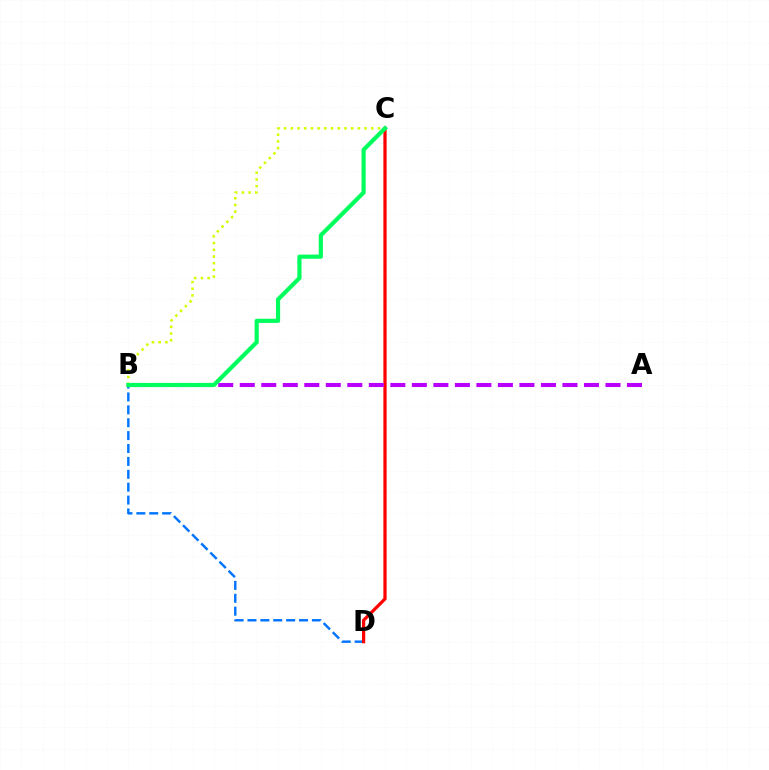{('B', 'D'): [{'color': '#0074ff', 'line_style': 'dashed', 'thickness': 1.75}], ('B', 'C'): [{'color': '#d1ff00', 'line_style': 'dotted', 'thickness': 1.82}, {'color': '#00ff5c', 'line_style': 'solid', 'thickness': 2.99}], ('C', 'D'): [{'color': '#ff0000', 'line_style': 'solid', 'thickness': 2.33}], ('A', 'B'): [{'color': '#b900ff', 'line_style': 'dashed', 'thickness': 2.92}]}